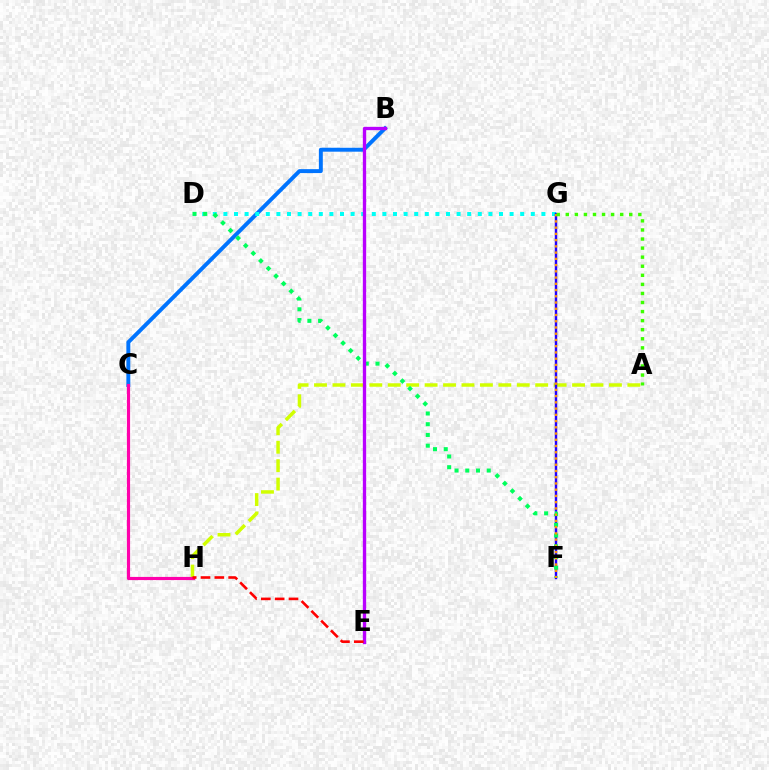{('B', 'C'): [{'color': '#0074ff', 'line_style': 'solid', 'thickness': 2.83}], ('A', 'H'): [{'color': '#d1ff00', 'line_style': 'dashed', 'thickness': 2.5}], ('C', 'H'): [{'color': '#ff00ac', 'line_style': 'solid', 'thickness': 2.27}], ('D', 'G'): [{'color': '#00fff6', 'line_style': 'dotted', 'thickness': 2.88}], ('F', 'G'): [{'color': '#2500ff', 'line_style': 'solid', 'thickness': 1.76}, {'color': '#ff9400', 'line_style': 'dotted', 'thickness': 1.7}], ('D', 'F'): [{'color': '#00ff5c', 'line_style': 'dotted', 'thickness': 2.92}], ('A', 'G'): [{'color': '#3dff00', 'line_style': 'dotted', 'thickness': 2.46}], ('B', 'E'): [{'color': '#b900ff', 'line_style': 'solid', 'thickness': 2.39}], ('E', 'H'): [{'color': '#ff0000', 'line_style': 'dashed', 'thickness': 1.88}]}